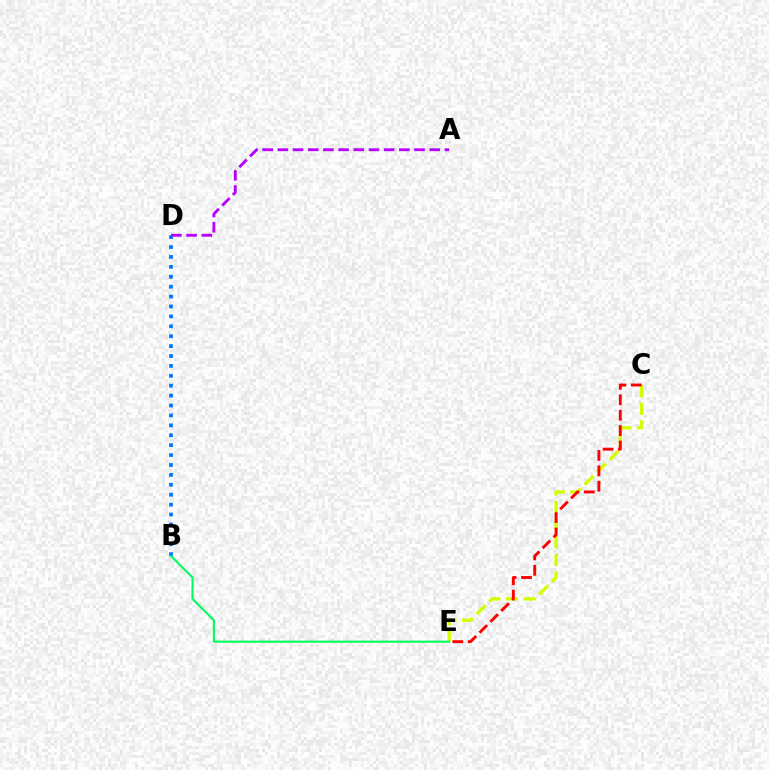{('C', 'E'): [{'color': '#d1ff00', 'line_style': 'dashed', 'thickness': 2.4}, {'color': '#ff0000', 'line_style': 'dashed', 'thickness': 2.09}], ('B', 'D'): [{'color': '#0074ff', 'line_style': 'dotted', 'thickness': 2.69}], ('A', 'D'): [{'color': '#b900ff', 'line_style': 'dashed', 'thickness': 2.06}], ('B', 'E'): [{'color': '#00ff5c', 'line_style': 'solid', 'thickness': 1.52}]}